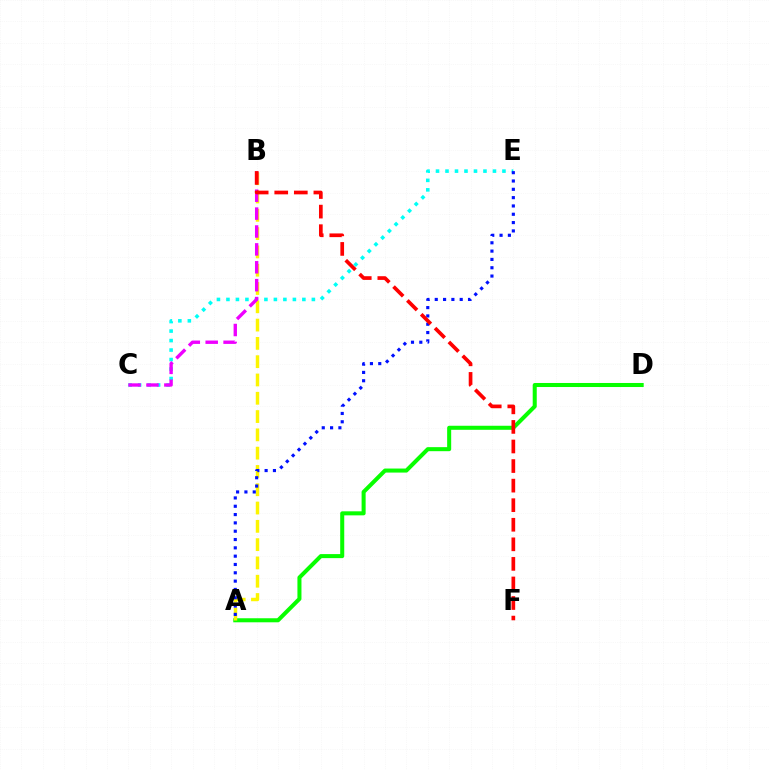{('A', 'D'): [{'color': '#08ff00', 'line_style': 'solid', 'thickness': 2.91}], ('C', 'E'): [{'color': '#00fff6', 'line_style': 'dotted', 'thickness': 2.58}], ('A', 'B'): [{'color': '#fcf500', 'line_style': 'dashed', 'thickness': 2.49}], ('B', 'C'): [{'color': '#ee00ff', 'line_style': 'dashed', 'thickness': 2.43}], ('A', 'E'): [{'color': '#0010ff', 'line_style': 'dotted', 'thickness': 2.26}], ('B', 'F'): [{'color': '#ff0000', 'line_style': 'dashed', 'thickness': 2.66}]}